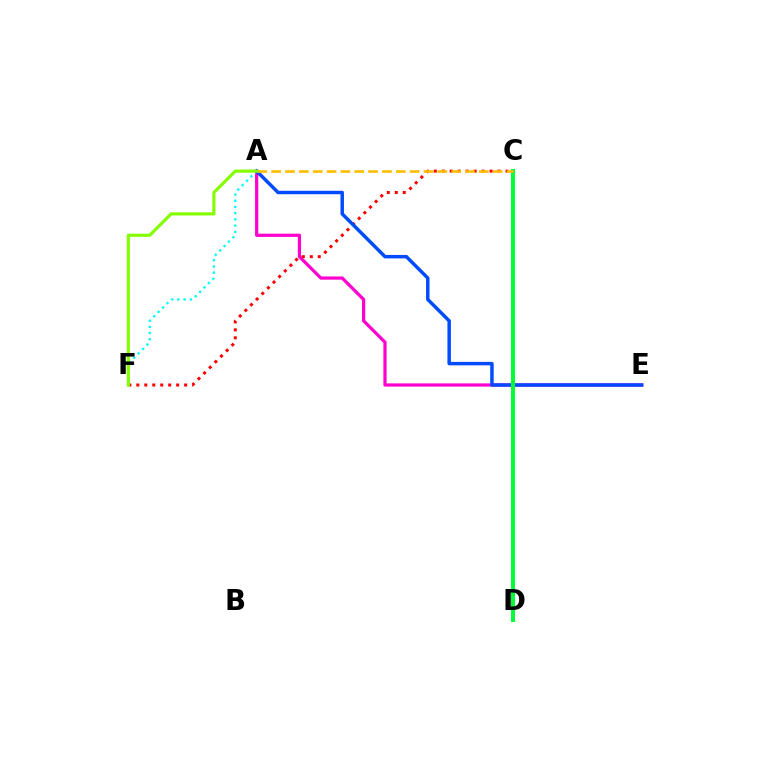{('A', 'E'): [{'color': '#ff00cf', 'line_style': 'solid', 'thickness': 2.32}, {'color': '#004bff', 'line_style': 'solid', 'thickness': 2.49}], ('C', 'D'): [{'color': '#7200ff', 'line_style': 'solid', 'thickness': 1.57}, {'color': '#00ff39', 'line_style': 'solid', 'thickness': 2.86}], ('A', 'F'): [{'color': '#00fff6', 'line_style': 'dotted', 'thickness': 1.69}, {'color': '#84ff00', 'line_style': 'solid', 'thickness': 2.27}], ('C', 'F'): [{'color': '#ff0000', 'line_style': 'dotted', 'thickness': 2.17}], ('A', 'C'): [{'color': '#ffbd00', 'line_style': 'dashed', 'thickness': 1.88}]}